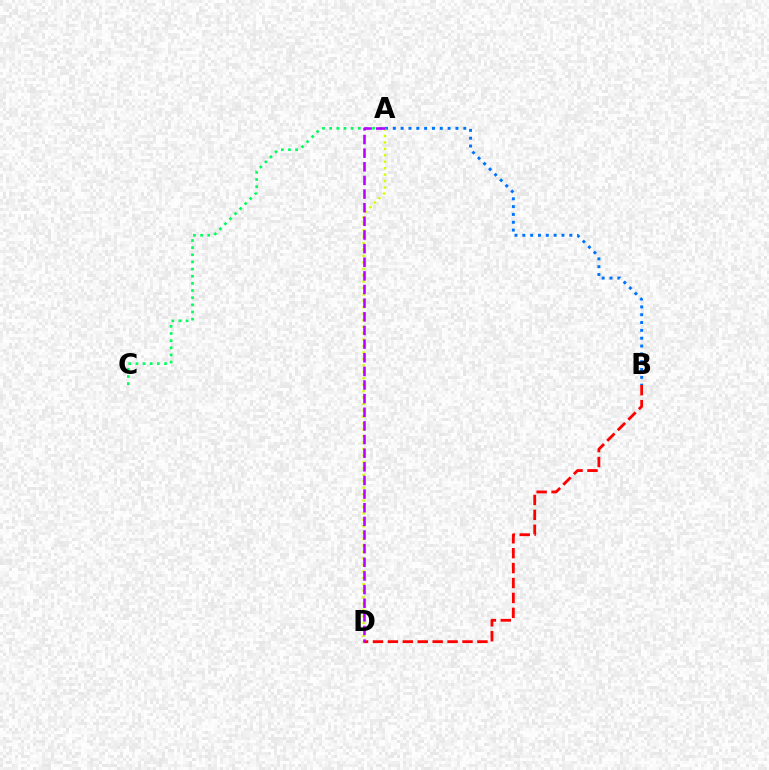{('A', 'C'): [{'color': '#00ff5c', 'line_style': 'dotted', 'thickness': 1.94}], ('A', 'B'): [{'color': '#0074ff', 'line_style': 'dotted', 'thickness': 2.13}], ('A', 'D'): [{'color': '#d1ff00', 'line_style': 'dotted', 'thickness': 1.75}, {'color': '#b900ff', 'line_style': 'dashed', 'thickness': 1.85}], ('B', 'D'): [{'color': '#ff0000', 'line_style': 'dashed', 'thickness': 2.03}]}